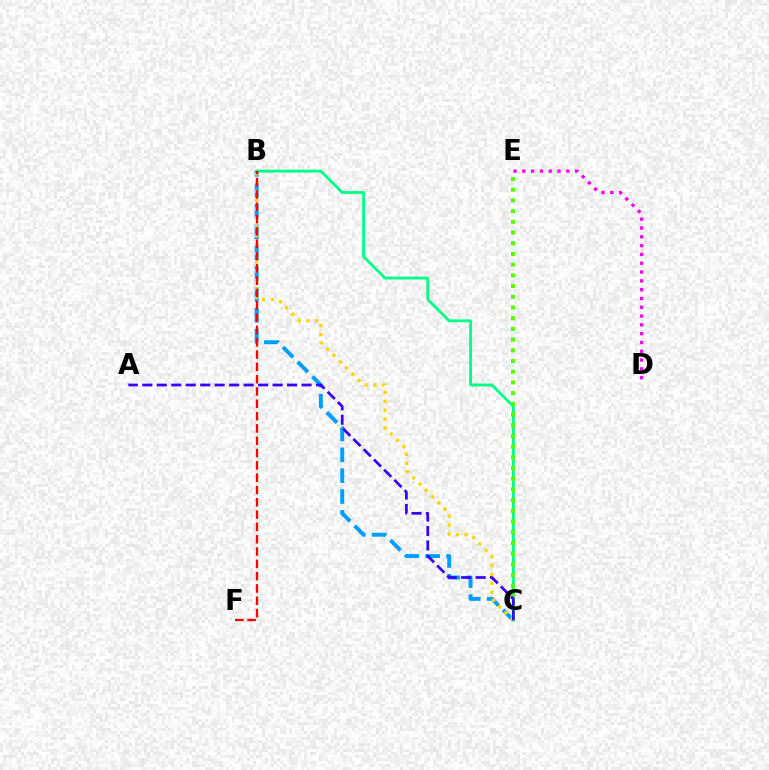{('B', 'C'): [{'color': '#00ff86', 'line_style': 'solid', 'thickness': 2.03}, {'color': '#009eff', 'line_style': 'dashed', 'thickness': 2.83}, {'color': '#ffd500', 'line_style': 'dotted', 'thickness': 2.4}], ('D', 'E'): [{'color': '#ff00ed', 'line_style': 'dotted', 'thickness': 2.39}], ('C', 'E'): [{'color': '#4fff00', 'line_style': 'dotted', 'thickness': 2.91}], ('B', 'F'): [{'color': '#ff0000', 'line_style': 'dashed', 'thickness': 1.67}], ('A', 'C'): [{'color': '#3700ff', 'line_style': 'dashed', 'thickness': 1.97}]}